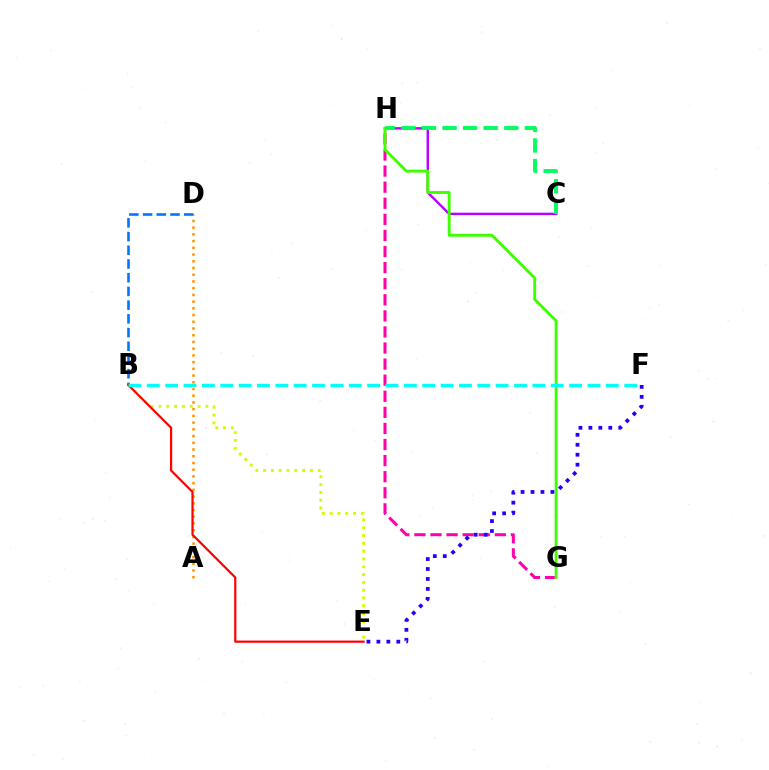{('B', 'E'): [{'color': '#d1ff00', 'line_style': 'dotted', 'thickness': 2.12}, {'color': '#ff0000', 'line_style': 'solid', 'thickness': 1.57}], ('A', 'D'): [{'color': '#ff9400', 'line_style': 'dotted', 'thickness': 1.83}], ('B', 'D'): [{'color': '#0074ff', 'line_style': 'dashed', 'thickness': 1.86}], ('G', 'H'): [{'color': '#ff00ac', 'line_style': 'dashed', 'thickness': 2.18}, {'color': '#3dff00', 'line_style': 'solid', 'thickness': 2.07}], ('C', 'H'): [{'color': '#b900ff', 'line_style': 'solid', 'thickness': 1.73}, {'color': '#00ff5c', 'line_style': 'dashed', 'thickness': 2.8}], ('E', 'F'): [{'color': '#2500ff', 'line_style': 'dotted', 'thickness': 2.71}], ('B', 'F'): [{'color': '#00fff6', 'line_style': 'dashed', 'thickness': 2.49}]}